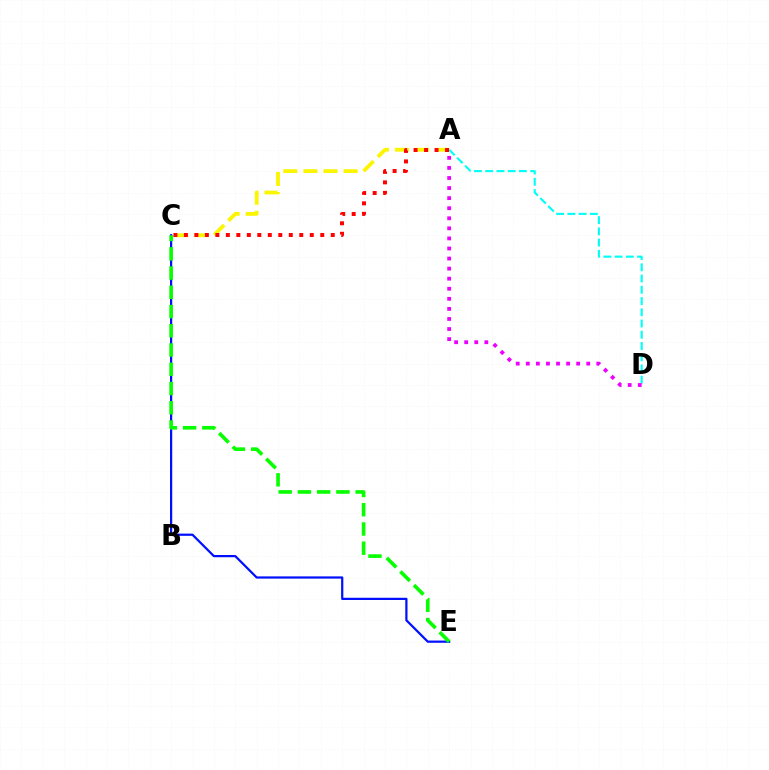{('C', 'E'): [{'color': '#0010ff', 'line_style': 'solid', 'thickness': 1.6}, {'color': '#08ff00', 'line_style': 'dashed', 'thickness': 2.61}], ('A', 'D'): [{'color': '#00fff6', 'line_style': 'dashed', 'thickness': 1.53}, {'color': '#ee00ff', 'line_style': 'dotted', 'thickness': 2.74}], ('A', 'C'): [{'color': '#fcf500', 'line_style': 'dashed', 'thickness': 2.73}, {'color': '#ff0000', 'line_style': 'dotted', 'thickness': 2.85}]}